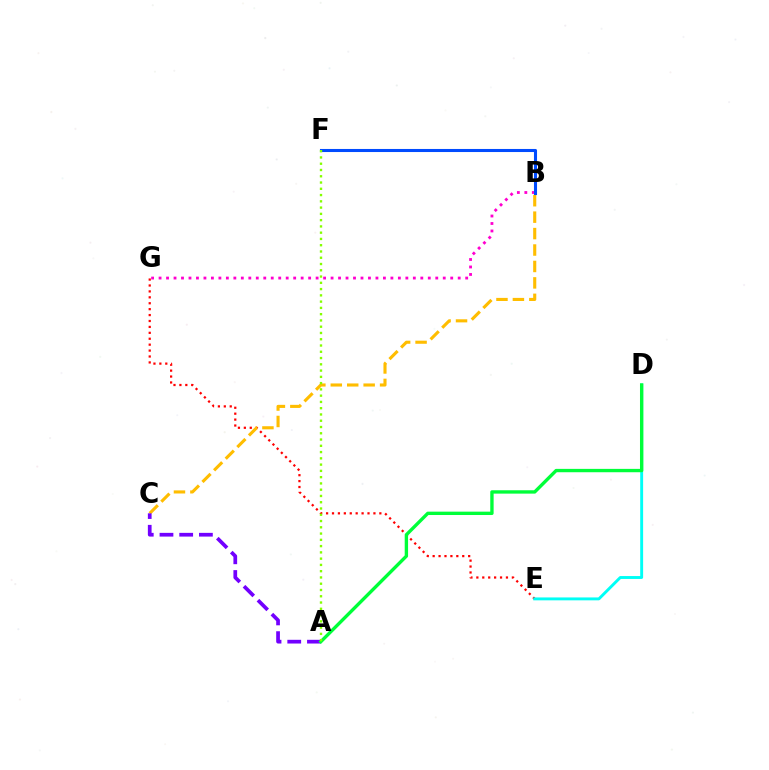{('E', 'G'): [{'color': '#ff0000', 'line_style': 'dotted', 'thickness': 1.61}], ('B', 'C'): [{'color': '#ffbd00', 'line_style': 'dashed', 'thickness': 2.23}], ('D', 'E'): [{'color': '#00fff6', 'line_style': 'solid', 'thickness': 2.09}], ('A', 'C'): [{'color': '#7200ff', 'line_style': 'dashed', 'thickness': 2.68}], ('A', 'D'): [{'color': '#00ff39', 'line_style': 'solid', 'thickness': 2.42}], ('B', 'G'): [{'color': '#ff00cf', 'line_style': 'dotted', 'thickness': 2.03}], ('B', 'F'): [{'color': '#004bff', 'line_style': 'solid', 'thickness': 2.21}], ('A', 'F'): [{'color': '#84ff00', 'line_style': 'dotted', 'thickness': 1.7}]}